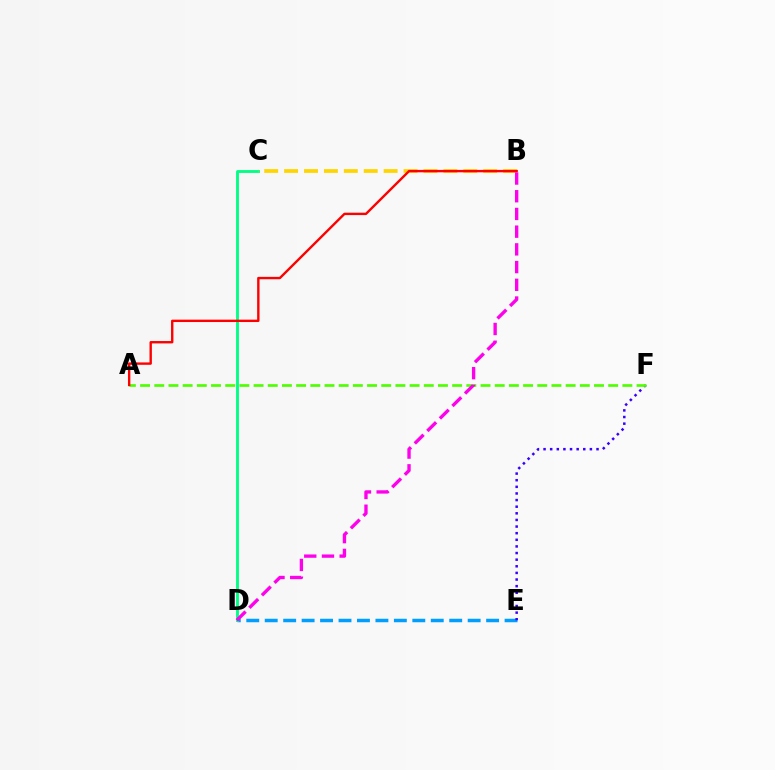{('D', 'E'): [{'color': '#009eff', 'line_style': 'dashed', 'thickness': 2.51}], ('C', 'D'): [{'color': '#00ff86', 'line_style': 'solid', 'thickness': 2.06}], ('B', 'C'): [{'color': '#ffd500', 'line_style': 'dashed', 'thickness': 2.7}], ('E', 'F'): [{'color': '#3700ff', 'line_style': 'dotted', 'thickness': 1.8}], ('A', 'F'): [{'color': '#4fff00', 'line_style': 'dashed', 'thickness': 1.93}], ('A', 'B'): [{'color': '#ff0000', 'line_style': 'solid', 'thickness': 1.72}], ('B', 'D'): [{'color': '#ff00ed', 'line_style': 'dashed', 'thickness': 2.41}]}